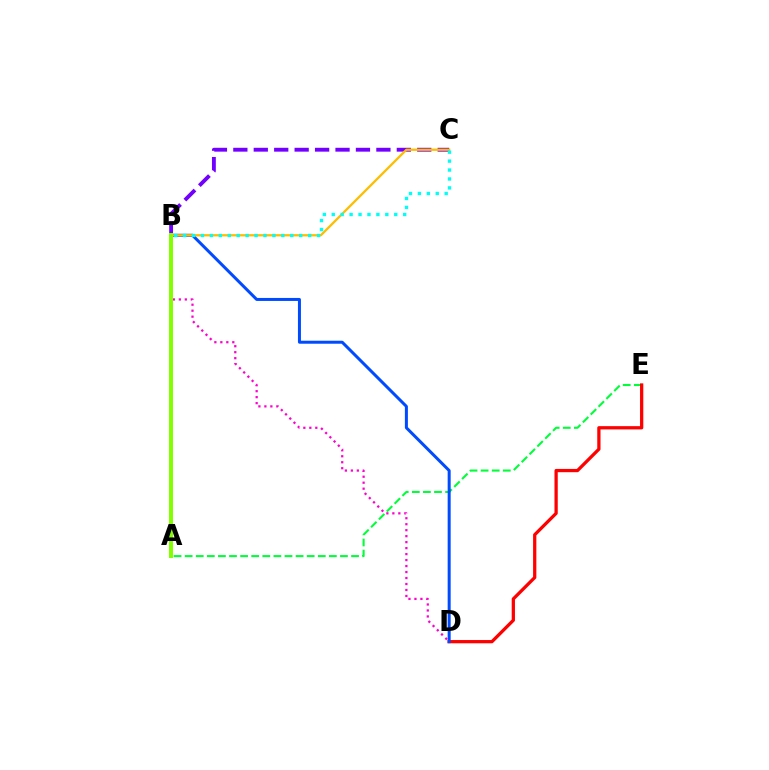{('A', 'E'): [{'color': '#00ff39', 'line_style': 'dashed', 'thickness': 1.51}], ('D', 'E'): [{'color': '#ff0000', 'line_style': 'solid', 'thickness': 2.35}], ('B', 'D'): [{'color': '#004bff', 'line_style': 'solid', 'thickness': 2.16}, {'color': '#ff00cf', 'line_style': 'dotted', 'thickness': 1.62}], ('B', 'C'): [{'color': '#7200ff', 'line_style': 'dashed', 'thickness': 2.78}, {'color': '#ffbd00', 'line_style': 'solid', 'thickness': 1.64}, {'color': '#00fff6', 'line_style': 'dotted', 'thickness': 2.43}], ('A', 'B'): [{'color': '#84ff00', 'line_style': 'solid', 'thickness': 2.89}]}